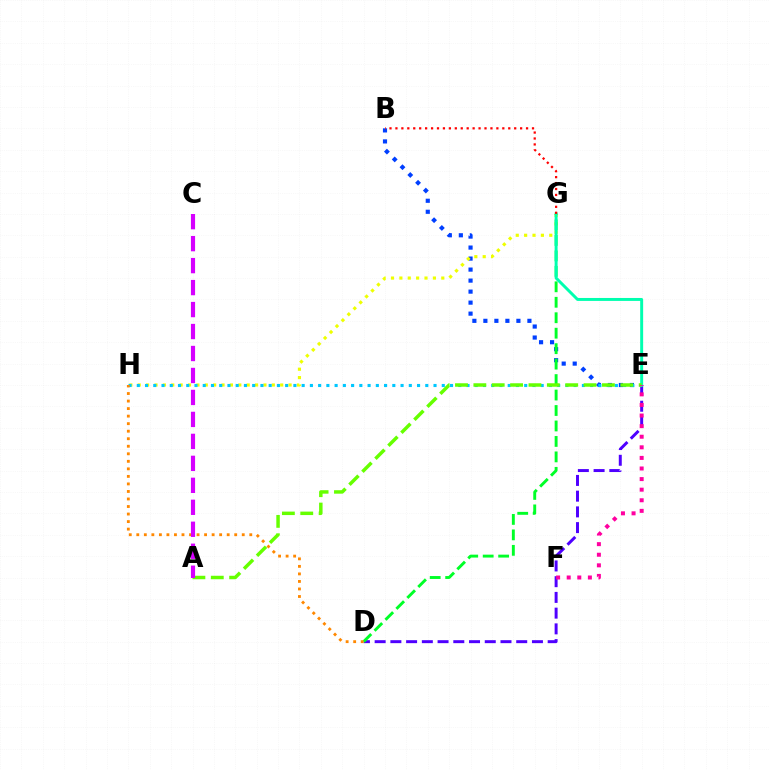{('B', 'E'): [{'color': '#003fff', 'line_style': 'dotted', 'thickness': 2.99}], ('D', 'E'): [{'color': '#4f00ff', 'line_style': 'dashed', 'thickness': 2.14}], ('G', 'H'): [{'color': '#eeff00', 'line_style': 'dotted', 'thickness': 2.28}], ('E', 'H'): [{'color': '#00c7ff', 'line_style': 'dotted', 'thickness': 2.24}], ('D', 'G'): [{'color': '#00ff27', 'line_style': 'dashed', 'thickness': 2.1}], ('E', 'G'): [{'color': '#00ffaf', 'line_style': 'solid', 'thickness': 2.12}], ('A', 'E'): [{'color': '#66ff00', 'line_style': 'dashed', 'thickness': 2.5}], ('E', 'F'): [{'color': '#ff00a0', 'line_style': 'dotted', 'thickness': 2.88}], ('D', 'H'): [{'color': '#ff8800', 'line_style': 'dotted', 'thickness': 2.05}], ('A', 'C'): [{'color': '#d600ff', 'line_style': 'dashed', 'thickness': 2.98}], ('B', 'G'): [{'color': '#ff0000', 'line_style': 'dotted', 'thickness': 1.61}]}